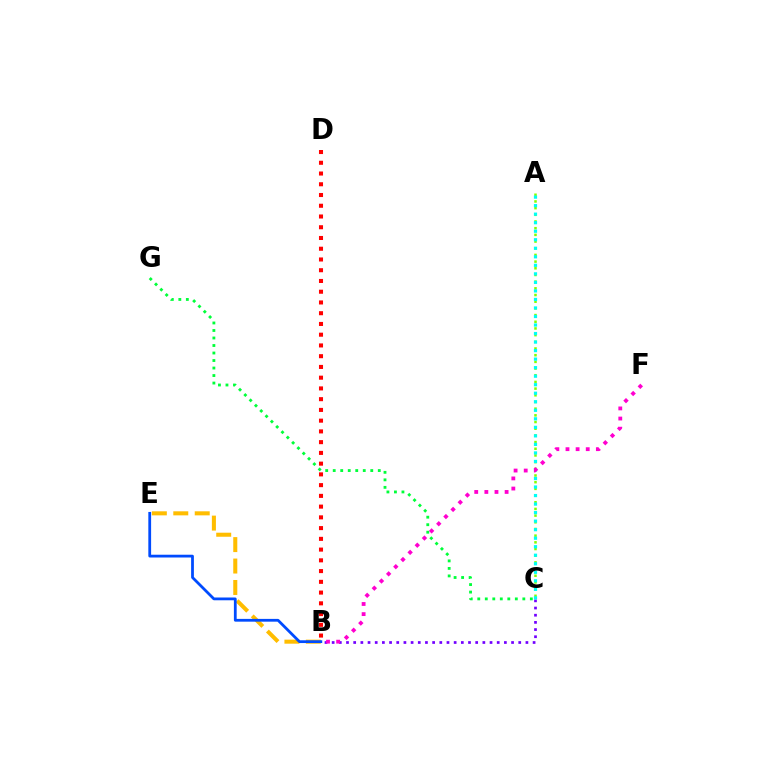{('B', 'E'): [{'color': '#ffbd00', 'line_style': 'dashed', 'thickness': 2.91}, {'color': '#004bff', 'line_style': 'solid', 'thickness': 2.0}], ('A', 'C'): [{'color': '#84ff00', 'line_style': 'dotted', 'thickness': 1.82}, {'color': '#00fff6', 'line_style': 'dotted', 'thickness': 2.32}], ('B', 'C'): [{'color': '#7200ff', 'line_style': 'dotted', 'thickness': 1.95}], ('C', 'G'): [{'color': '#00ff39', 'line_style': 'dotted', 'thickness': 2.04}], ('B', 'F'): [{'color': '#ff00cf', 'line_style': 'dotted', 'thickness': 2.75}], ('B', 'D'): [{'color': '#ff0000', 'line_style': 'dotted', 'thickness': 2.92}]}